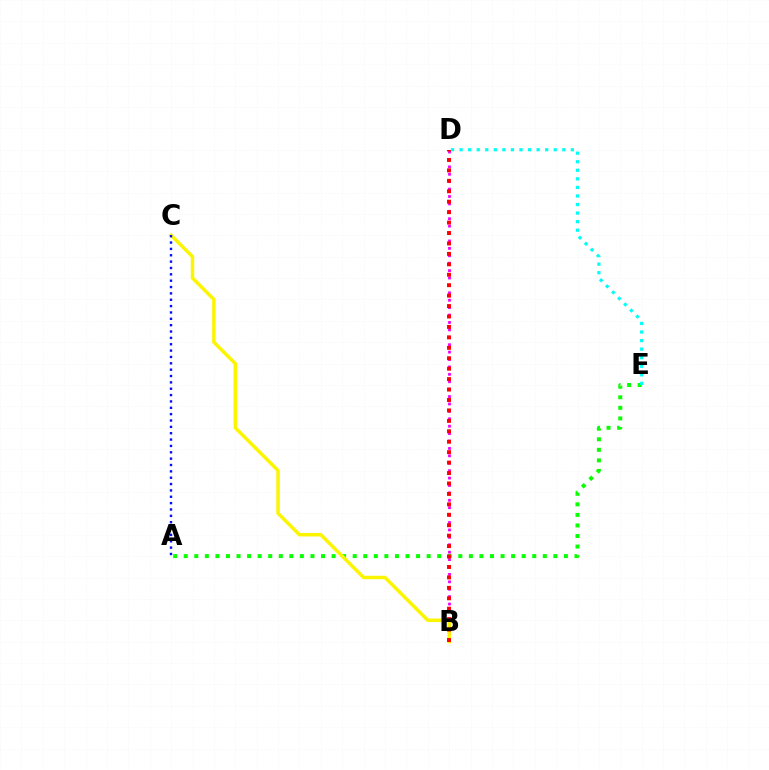{('B', 'D'): [{'color': '#ee00ff', 'line_style': 'dotted', 'thickness': 2.01}, {'color': '#ff0000', 'line_style': 'dotted', 'thickness': 2.84}], ('A', 'E'): [{'color': '#08ff00', 'line_style': 'dotted', 'thickness': 2.87}], ('B', 'C'): [{'color': '#fcf500', 'line_style': 'solid', 'thickness': 2.5}], ('A', 'C'): [{'color': '#0010ff', 'line_style': 'dotted', 'thickness': 1.73}], ('D', 'E'): [{'color': '#00fff6', 'line_style': 'dotted', 'thickness': 2.33}]}